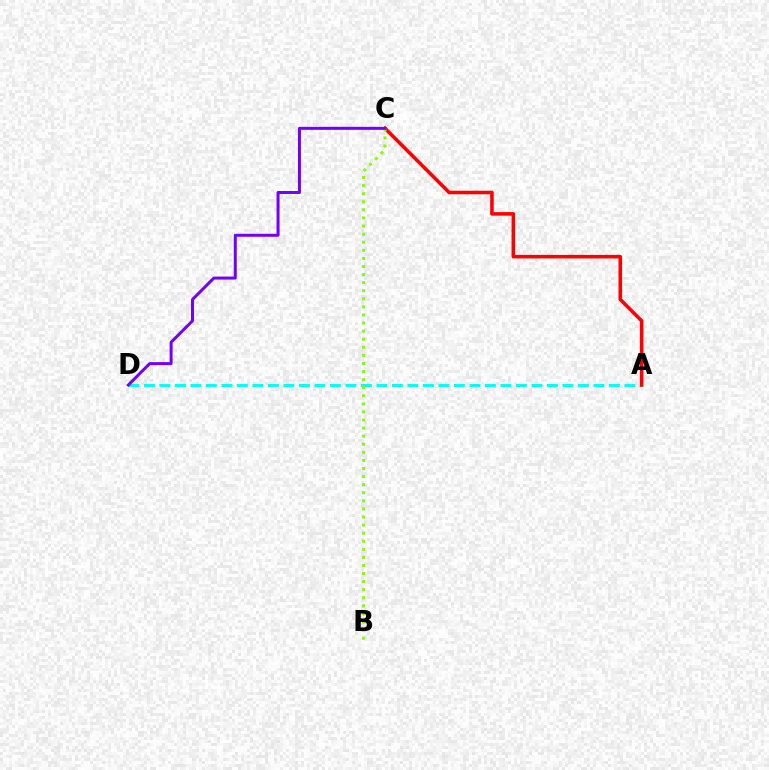{('A', 'D'): [{'color': '#00fff6', 'line_style': 'dashed', 'thickness': 2.11}], ('A', 'C'): [{'color': '#ff0000', 'line_style': 'solid', 'thickness': 2.57}], ('B', 'C'): [{'color': '#84ff00', 'line_style': 'dotted', 'thickness': 2.2}], ('C', 'D'): [{'color': '#7200ff', 'line_style': 'solid', 'thickness': 2.16}]}